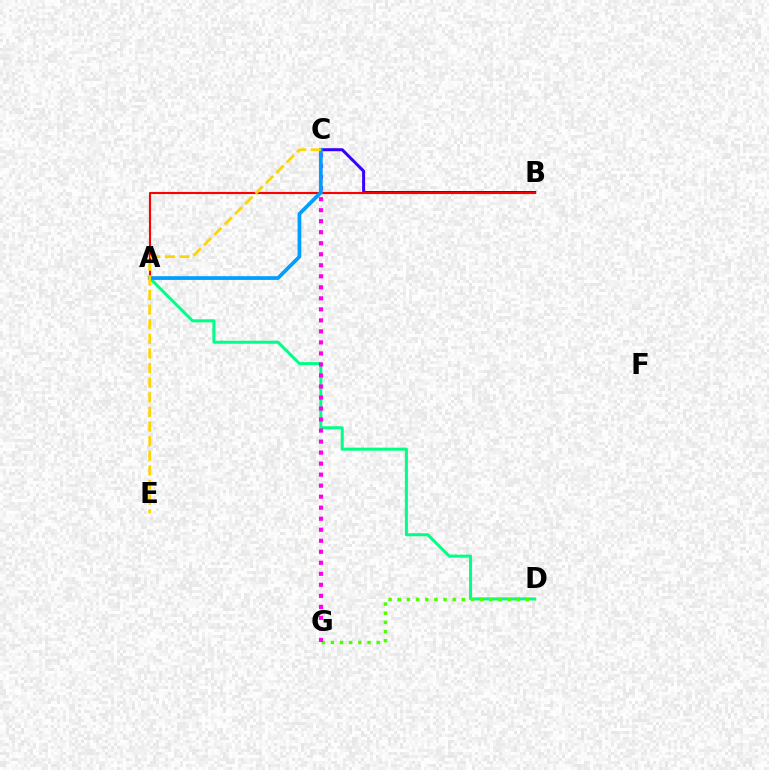{('A', 'D'): [{'color': '#00ff86', 'line_style': 'solid', 'thickness': 2.18}], ('B', 'C'): [{'color': '#3700ff', 'line_style': 'solid', 'thickness': 2.15}], ('A', 'B'): [{'color': '#ff0000', 'line_style': 'solid', 'thickness': 1.53}], ('D', 'G'): [{'color': '#4fff00', 'line_style': 'dotted', 'thickness': 2.49}], ('C', 'G'): [{'color': '#ff00ed', 'line_style': 'dotted', 'thickness': 2.99}], ('A', 'C'): [{'color': '#009eff', 'line_style': 'solid', 'thickness': 2.69}], ('C', 'E'): [{'color': '#ffd500', 'line_style': 'dashed', 'thickness': 1.99}]}